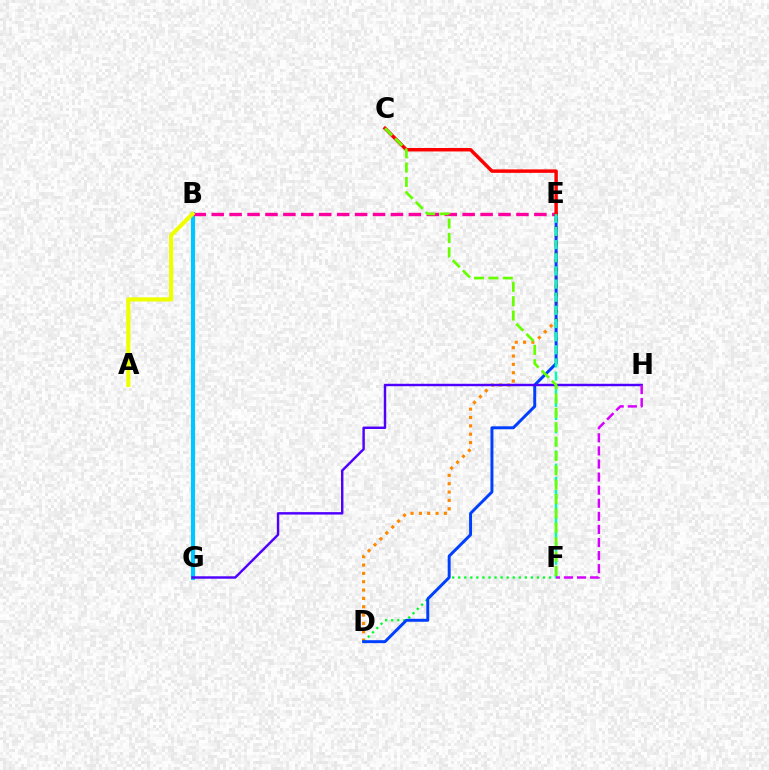{('D', 'E'): [{'color': '#ff8800', 'line_style': 'dotted', 'thickness': 2.27}, {'color': '#003fff', 'line_style': 'solid', 'thickness': 2.13}], ('D', 'F'): [{'color': '#00ff27', 'line_style': 'dotted', 'thickness': 1.64}], ('B', 'G'): [{'color': '#00c7ff', 'line_style': 'solid', 'thickness': 2.97}], ('B', 'E'): [{'color': '#ff00a0', 'line_style': 'dashed', 'thickness': 2.44}], ('G', 'H'): [{'color': '#4f00ff', 'line_style': 'solid', 'thickness': 1.75}], ('C', 'E'): [{'color': '#ff0000', 'line_style': 'solid', 'thickness': 2.49}], ('E', 'F'): [{'color': '#00ffaf', 'line_style': 'dashed', 'thickness': 1.79}], ('A', 'B'): [{'color': '#eeff00', 'line_style': 'solid', 'thickness': 2.98}], ('C', 'F'): [{'color': '#66ff00', 'line_style': 'dashed', 'thickness': 1.95}], ('F', 'H'): [{'color': '#d600ff', 'line_style': 'dashed', 'thickness': 1.78}]}